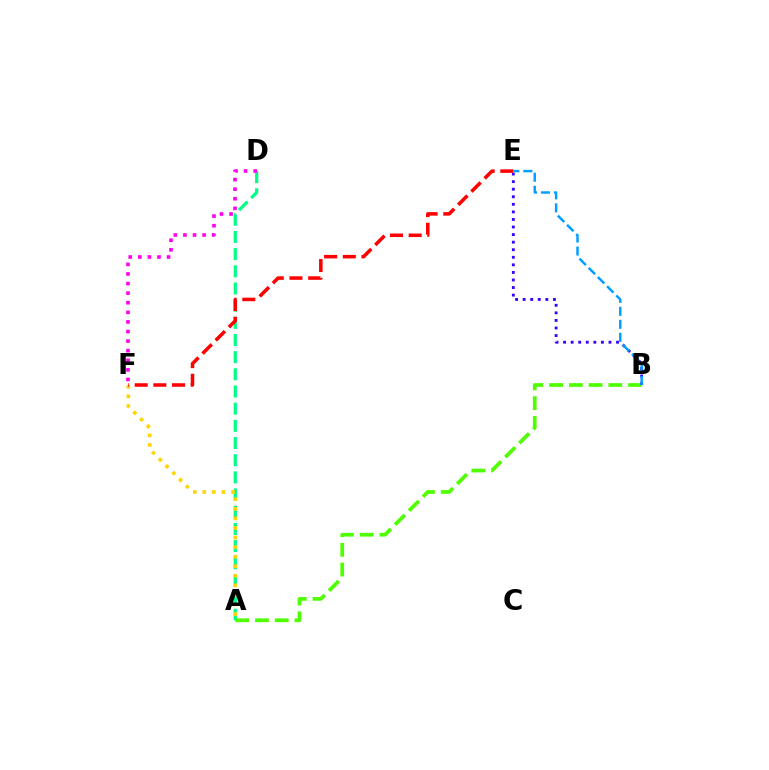{('A', 'D'): [{'color': '#00ff86', 'line_style': 'dashed', 'thickness': 2.33}], ('A', 'B'): [{'color': '#4fff00', 'line_style': 'dashed', 'thickness': 2.68}], ('A', 'F'): [{'color': '#ffd500', 'line_style': 'dotted', 'thickness': 2.6}], ('B', 'E'): [{'color': '#3700ff', 'line_style': 'dotted', 'thickness': 2.06}, {'color': '#009eff', 'line_style': 'dashed', 'thickness': 1.77}], ('D', 'F'): [{'color': '#ff00ed', 'line_style': 'dotted', 'thickness': 2.61}], ('E', 'F'): [{'color': '#ff0000', 'line_style': 'dashed', 'thickness': 2.54}]}